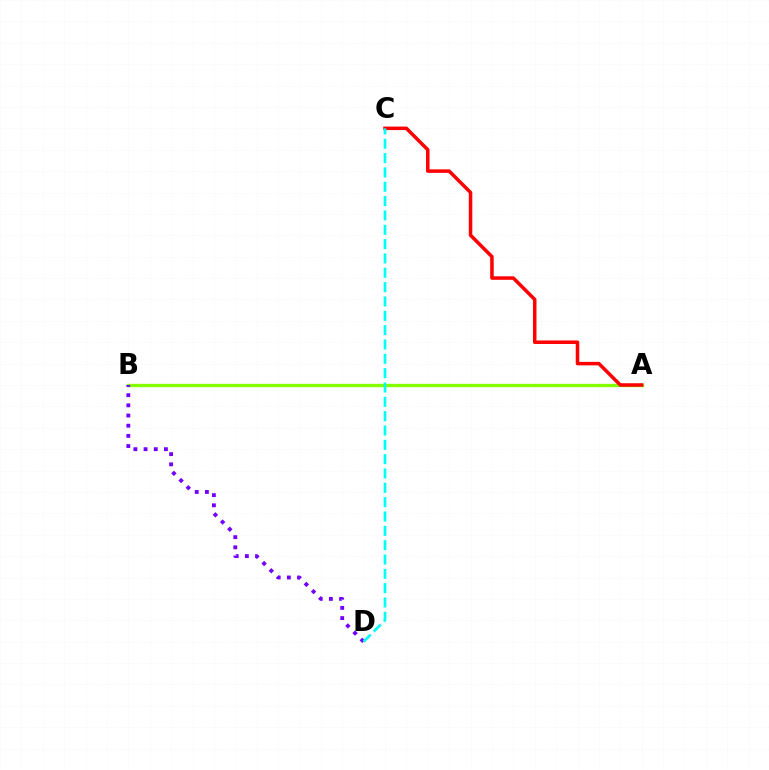{('A', 'B'): [{'color': '#84ff00', 'line_style': 'solid', 'thickness': 2.42}], ('A', 'C'): [{'color': '#ff0000', 'line_style': 'solid', 'thickness': 2.52}], ('B', 'D'): [{'color': '#7200ff', 'line_style': 'dotted', 'thickness': 2.76}], ('C', 'D'): [{'color': '#00fff6', 'line_style': 'dashed', 'thickness': 1.95}]}